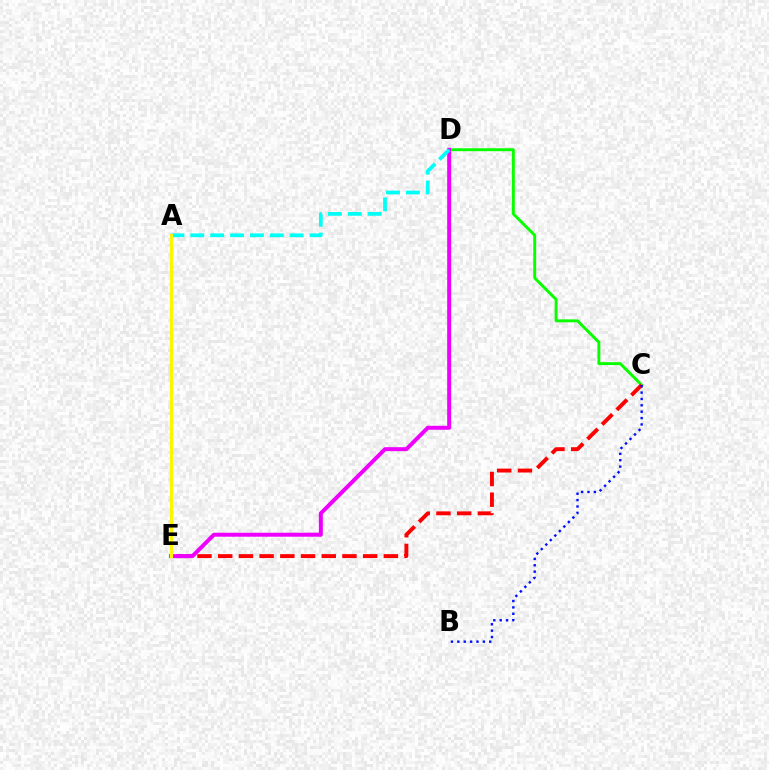{('C', 'D'): [{'color': '#08ff00', 'line_style': 'solid', 'thickness': 2.1}], ('C', 'E'): [{'color': '#ff0000', 'line_style': 'dashed', 'thickness': 2.81}], ('D', 'E'): [{'color': '#ee00ff', 'line_style': 'solid', 'thickness': 2.86}], ('B', 'C'): [{'color': '#0010ff', 'line_style': 'dotted', 'thickness': 1.73}], ('A', 'D'): [{'color': '#00fff6', 'line_style': 'dashed', 'thickness': 2.7}], ('A', 'E'): [{'color': '#fcf500', 'line_style': 'solid', 'thickness': 2.34}]}